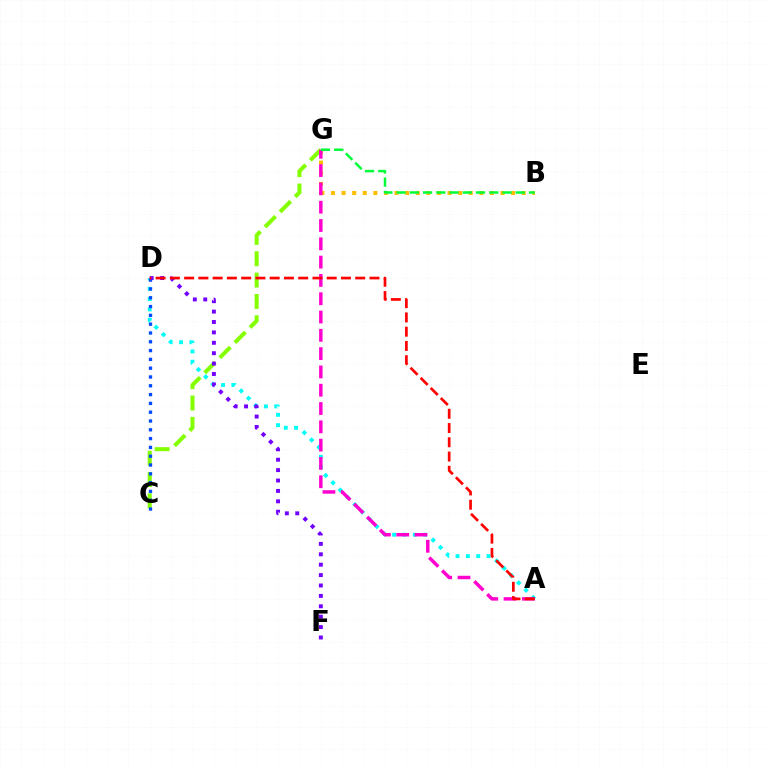{('C', 'G'): [{'color': '#84ff00', 'line_style': 'dashed', 'thickness': 2.9}], ('A', 'D'): [{'color': '#00fff6', 'line_style': 'dotted', 'thickness': 2.81}, {'color': '#ff0000', 'line_style': 'dashed', 'thickness': 1.94}], ('C', 'D'): [{'color': '#004bff', 'line_style': 'dotted', 'thickness': 2.39}], ('B', 'G'): [{'color': '#ffbd00', 'line_style': 'dotted', 'thickness': 2.88}, {'color': '#00ff39', 'line_style': 'dashed', 'thickness': 1.8}], ('A', 'G'): [{'color': '#ff00cf', 'line_style': 'dashed', 'thickness': 2.49}], ('D', 'F'): [{'color': '#7200ff', 'line_style': 'dotted', 'thickness': 2.83}]}